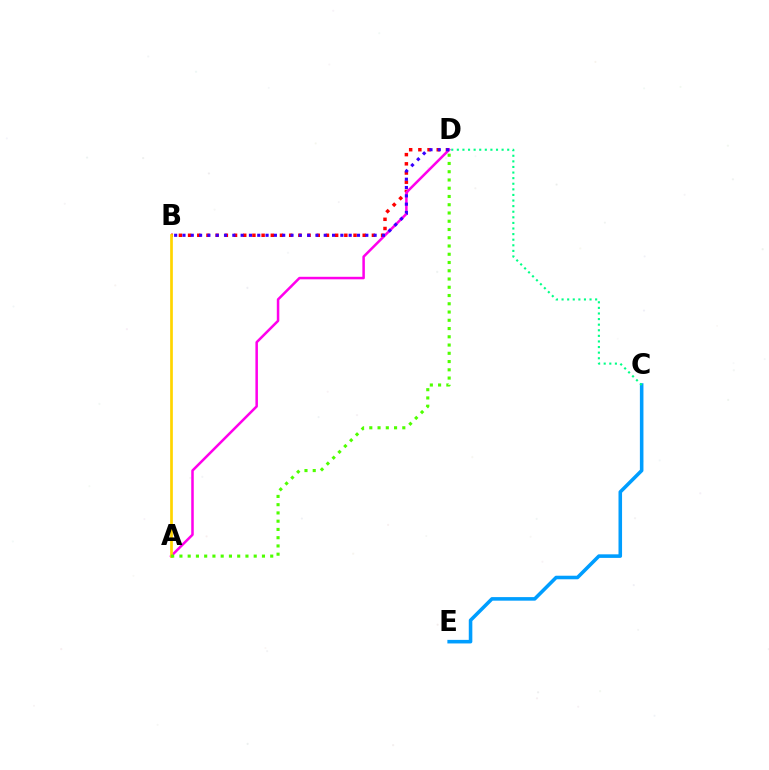{('B', 'D'): [{'color': '#ff0000', 'line_style': 'dotted', 'thickness': 2.5}, {'color': '#3700ff', 'line_style': 'dotted', 'thickness': 2.26}], ('A', 'D'): [{'color': '#ff00ed', 'line_style': 'solid', 'thickness': 1.81}, {'color': '#4fff00', 'line_style': 'dotted', 'thickness': 2.24}], ('A', 'B'): [{'color': '#ffd500', 'line_style': 'solid', 'thickness': 1.95}], ('C', 'E'): [{'color': '#009eff', 'line_style': 'solid', 'thickness': 2.57}], ('C', 'D'): [{'color': '#00ff86', 'line_style': 'dotted', 'thickness': 1.52}]}